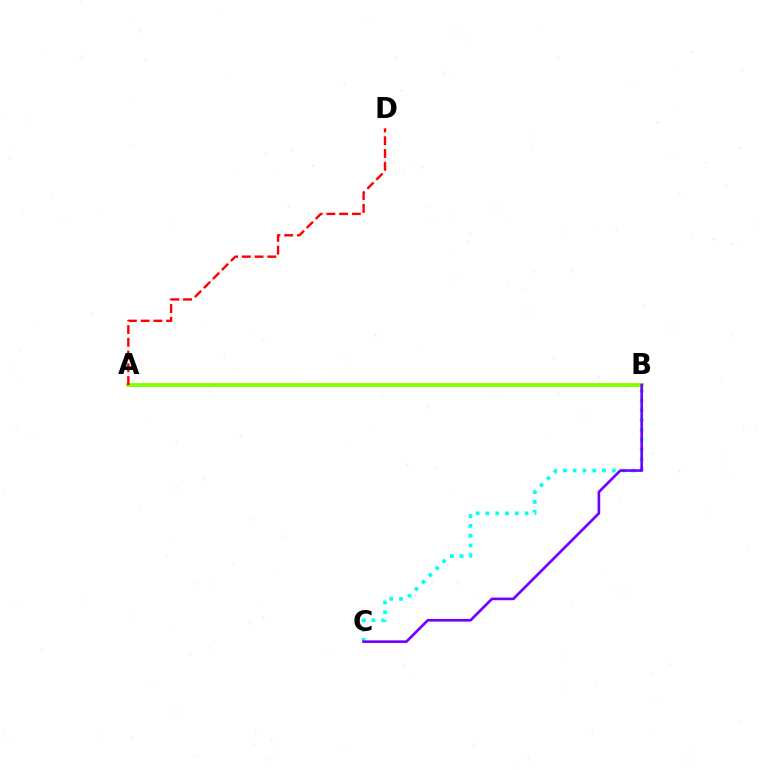{('A', 'B'): [{'color': '#84ff00', 'line_style': 'solid', 'thickness': 2.77}], ('B', 'C'): [{'color': '#00fff6', 'line_style': 'dotted', 'thickness': 2.66}, {'color': '#7200ff', 'line_style': 'solid', 'thickness': 1.91}], ('A', 'D'): [{'color': '#ff0000', 'line_style': 'dashed', 'thickness': 1.73}]}